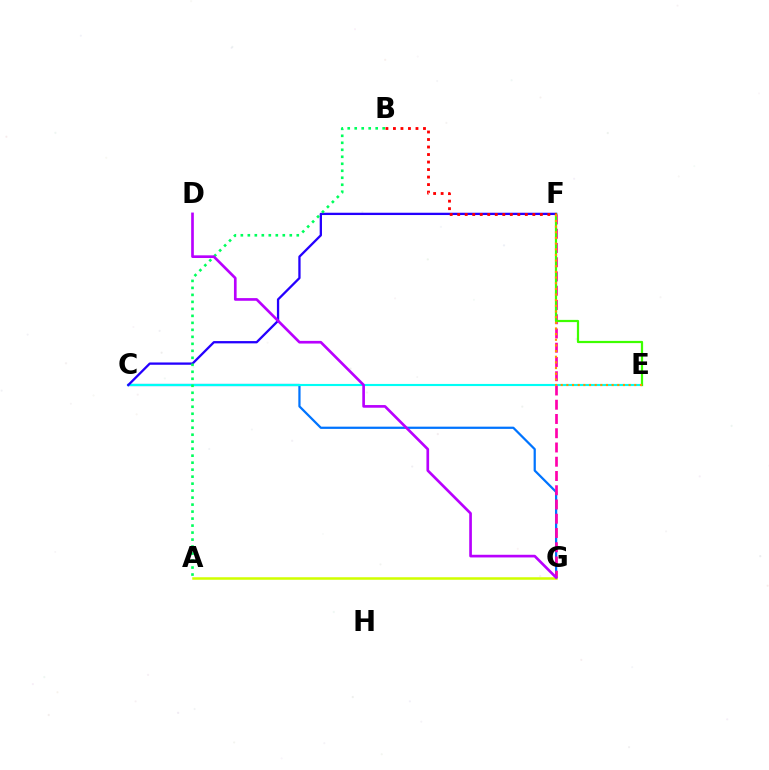{('C', 'G'): [{'color': '#0074ff', 'line_style': 'solid', 'thickness': 1.61}], ('C', 'E'): [{'color': '#00fff6', 'line_style': 'solid', 'thickness': 1.53}], ('F', 'G'): [{'color': '#ff00ac', 'line_style': 'dashed', 'thickness': 1.94}], ('C', 'F'): [{'color': '#2500ff', 'line_style': 'solid', 'thickness': 1.66}], ('E', 'F'): [{'color': '#3dff00', 'line_style': 'solid', 'thickness': 1.6}, {'color': '#ff9400', 'line_style': 'dotted', 'thickness': 1.54}], ('A', 'B'): [{'color': '#00ff5c', 'line_style': 'dotted', 'thickness': 1.9}], ('B', 'F'): [{'color': '#ff0000', 'line_style': 'dotted', 'thickness': 2.04}], ('A', 'G'): [{'color': '#d1ff00', 'line_style': 'solid', 'thickness': 1.82}], ('D', 'G'): [{'color': '#b900ff', 'line_style': 'solid', 'thickness': 1.92}]}